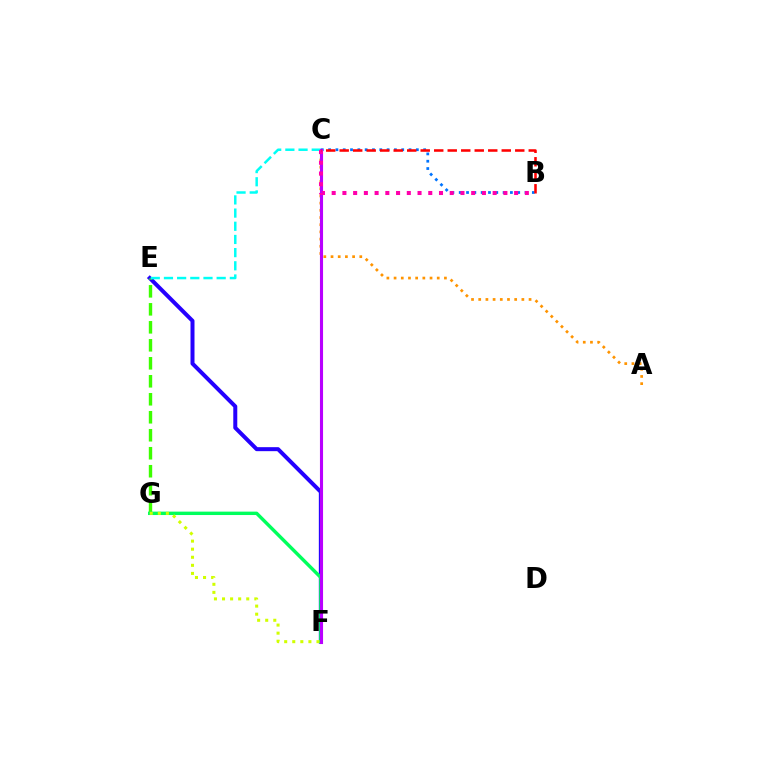{('E', 'F'): [{'color': '#2500ff', 'line_style': 'solid', 'thickness': 2.88}], ('E', 'G'): [{'color': '#3dff00', 'line_style': 'dashed', 'thickness': 2.44}], ('F', 'G'): [{'color': '#00ff5c', 'line_style': 'solid', 'thickness': 2.45}, {'color': '#d1ff00', 'line_style': 'dotted', 'thickness': 2.19}], ('C', 'E'): [{'color': '#00fff6', 'line_style': 'dashed', 'thickness': 1.79}], ('A', 'C'): [{'color': '#ff9400', 'line_style': 'dotted', 'thickness': 1.95}], ('B', 'C'): [{'color': '#0074ff', 'line_style': 'dotted', 'thickness': 1.99}, {'color': '#ff00ac', 'line_style': 'dotted', 'thickness': 2.92}, {'color': '#ff0000', 'line_style': 'dashed', 'thickness': 1.83}], ('C', 'F'): [{'color': '#b900ff', 'line_style': 'solid', 'thickness': 2.23}]}